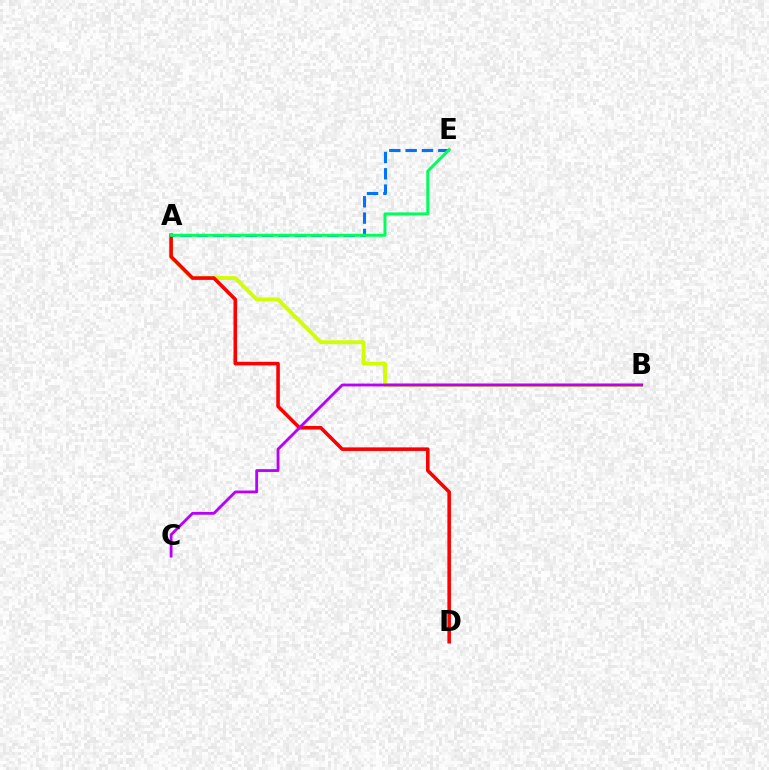{('A', 'B'): [{'color': '#d1ff00', 'line_style': 'solid', 'thickness': 2.79}], ('A', 'D'): [{'color': '#ff0000', 'line_style': 'solid', 'thickness': 2.57}], ('A', 'E'): [{'color': '#0074ff', 'line_style': 'dashed', 'thickness': 2.22}, {'color': '#00ff5c', 'line_style': 'solid', 'thickness': 2.14}], ('B', 'C'): [{'color': '#b900ff', 'line_style': 'solid', 'thickness': 2.03}]}